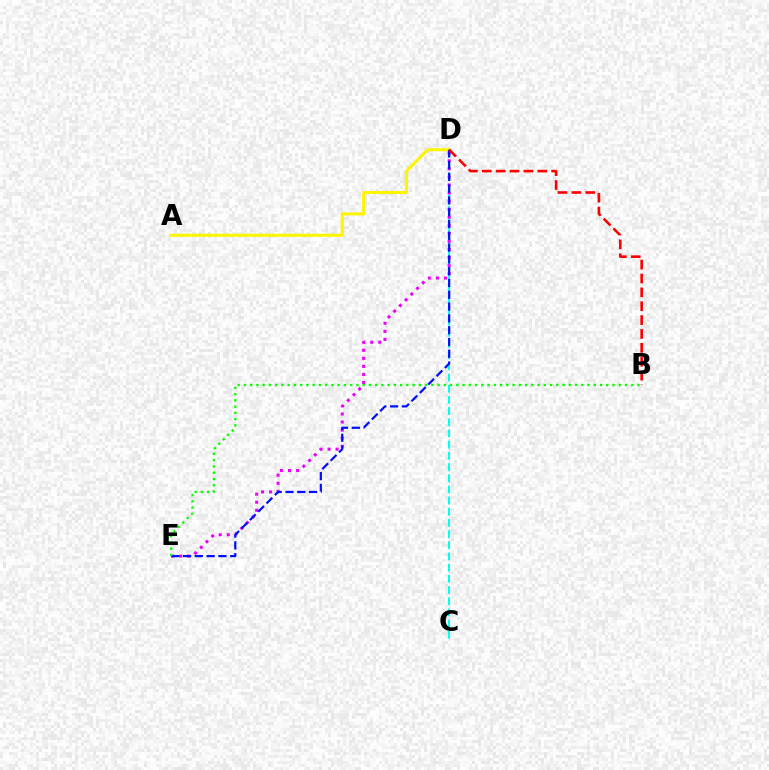{('A', 'D'): [{'color': '#fcf500', 'line_style': 'solid', 'thickness': 2.18}], ('C', 'D'): [{'color': '#00fff6', 'line_style': 'dashed', 'thickness': 1.52}], ('D', 'E'): [{'color': '#ee00ff', 'line_style': 'dotted', 'thickness': 2.19}, {'color': '#0010ff', 'line_style': 'dashed', 'thickness': 1.6}], ('B', 'D'): [{'color': '#ff0000', 'line_style': 'dashed', 'thickness': 1.88}], ('B', 'E'): [{'color': '#08ff00', 'line_style': 'dotted', 'thickness': 1.7}]}